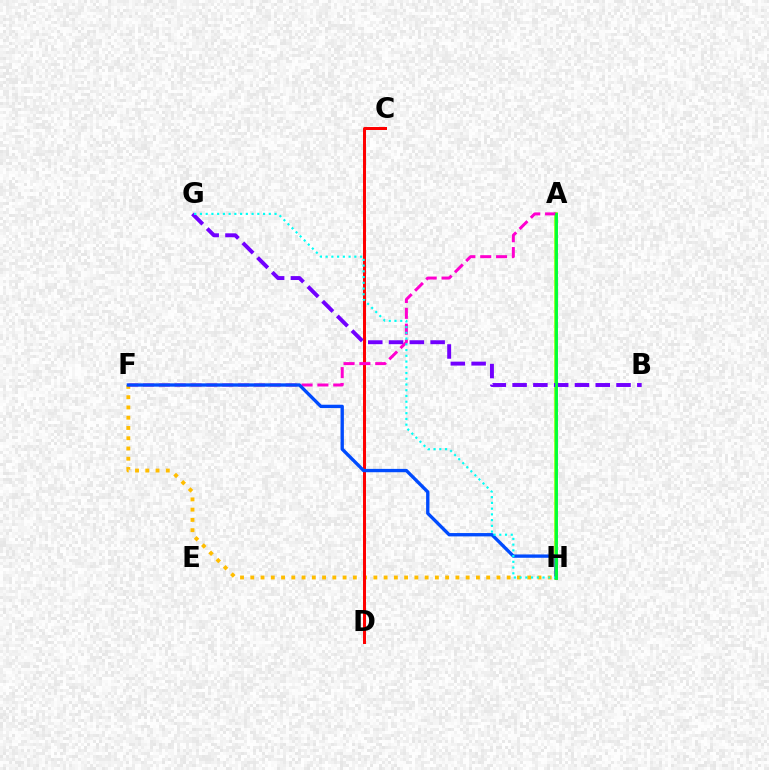{('A', 'H'): [{'color': '#84ff00', 'line_style': 'solid', 'thickness': 2.6}, {'color': '#00ff39', 'line_style': 'solid', 'thickness': 2.07}], ('F', 'H'): [{'color': '#ffbd00', 'line_style': 'dotted', 'thickness': 2.79}, {'color': '#004bff', 'line_style': 'solid', 'thickness': 2.4}], ('C', 'D'): [{'color': '#ff0000', 'line_style': 'solid', 'thickness': 2.15}], ('B', 'G'): [{'color': '#7200ff', 'line_style': 'dashed', 'thickness': 2.82}], ('A', 'F'): [{'color': '#ff00cf', 'line_style': 'dashed', 'thickness': 2.15}], ('G', 'H'): [{'color': '#00fff6', 'line_style': 'dotted', 'thickness': 1.56}]}